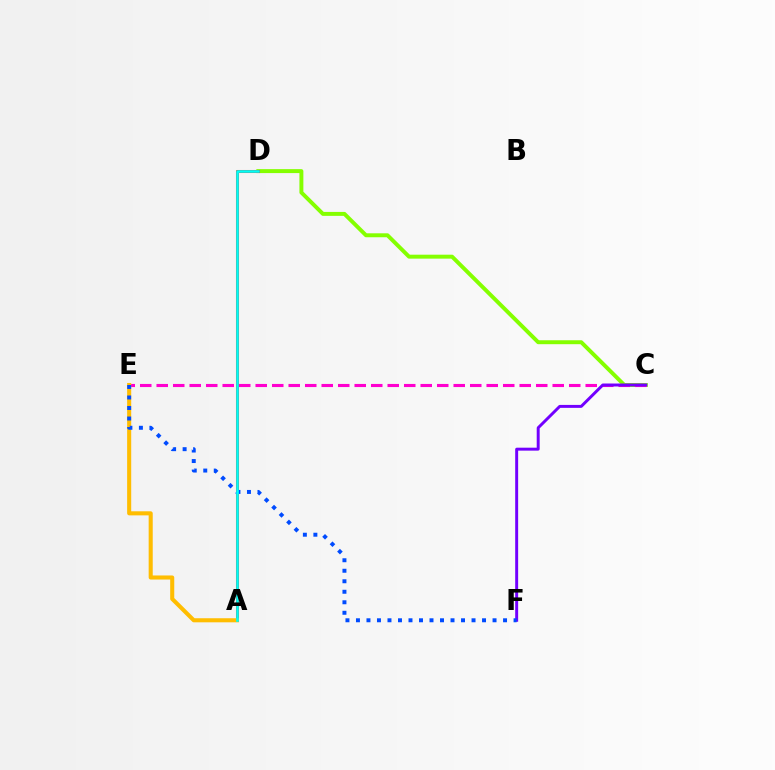{('C', 'D'): [{'color': '#84ff00', 'line_style': 'solid', 'thickness': 2.84}], ('A', 'D'): [{'color': '#00ff39', 'line_style': 'dashed', 'thickness': 2.02}, {'color': '#ff0000', 'line_style': 'solid', 'thickness': 2.18}, {'color': '#00fff6', 'line_style': 'solid', 'thickness': 1.91}], ('C', 'E'): [{'color': '#ff00cf', 'line_style': 'dashed', 'thickness': 2.24}], ('C', 'F'): [{'color': '#7200ff', 'line_style': 'solid', 'thickness': 2.12}], ('A', 'E'): [{'color': '#ffbd00', 'line_style': 'solid', 'thickness': 2.93}], ('E', 'F'): [{'color': '#004bff', 'line_style': 'dotted', 'thickness': 2.85}]}